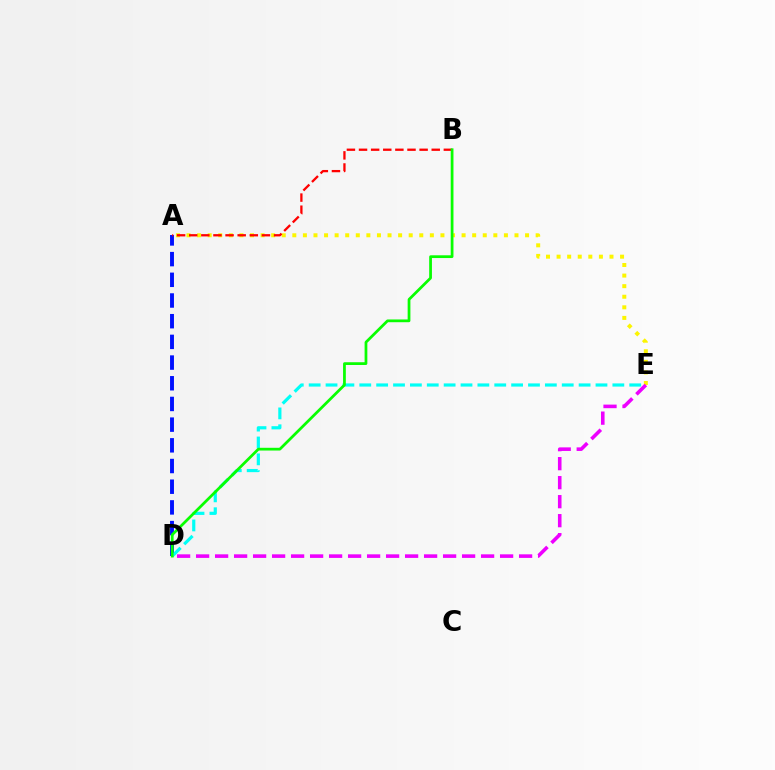{('A', 'D'): [{'color': '#0010ff', 'line_style': 'dashed', 'thickness': 2.81}], ('A', 'E'): [{'color': '#fcf500', 'line_style': 'dotted', 'thickness': 2.87}], ('D', 'E'): [{'color': '#00fff6', 'line_style': 'dashed', 'thickness': 2.29}, {'color': '#ee00ff', 'line_style': 'dashed', 'thickness': 2.58}], ('A', 'B'): [{'color': '#ff0000', 'line_style': 'dashed', 'thickness': 1.65}], ('B', 'D'): [{'color': '#08ff00', 'line_style': 'solid', 'thickness': 1.98}]}